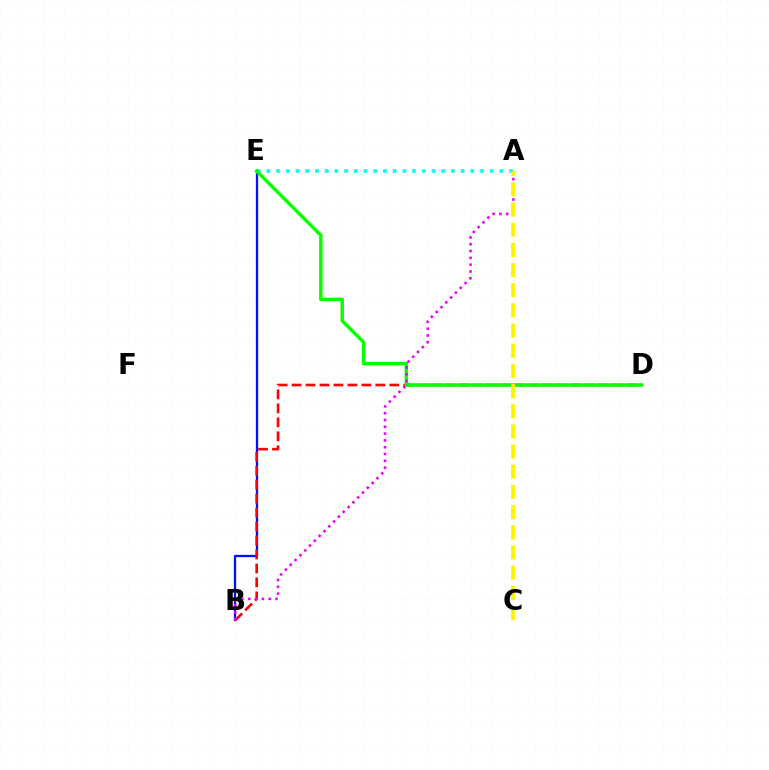{('A', 'E'): [{'color': '#00fff6', 'line_style': 'dotted', 'thickness': 2.64}], ('B', 'E'): [{'color': '#0010ff', 'line_style': 'solid', 'thickness': 1.66}], ('B', 'D'): [{'color': '#ff0000', 'line_style': 'dashed', 'thickness': 1.9}], ('D', 'E'): [{'color': '#08ff00', 'line_style': 'solid', 'thickness': 2.49}], ('A', 'B'): [{'color': '#ee00ff', 'line_style': 'dotted', 'thickness': 1.85}], ('A', 'C'): [{'color': '#fcf500', 'line_style': 'dashed', 'thickness': 2.74}]}